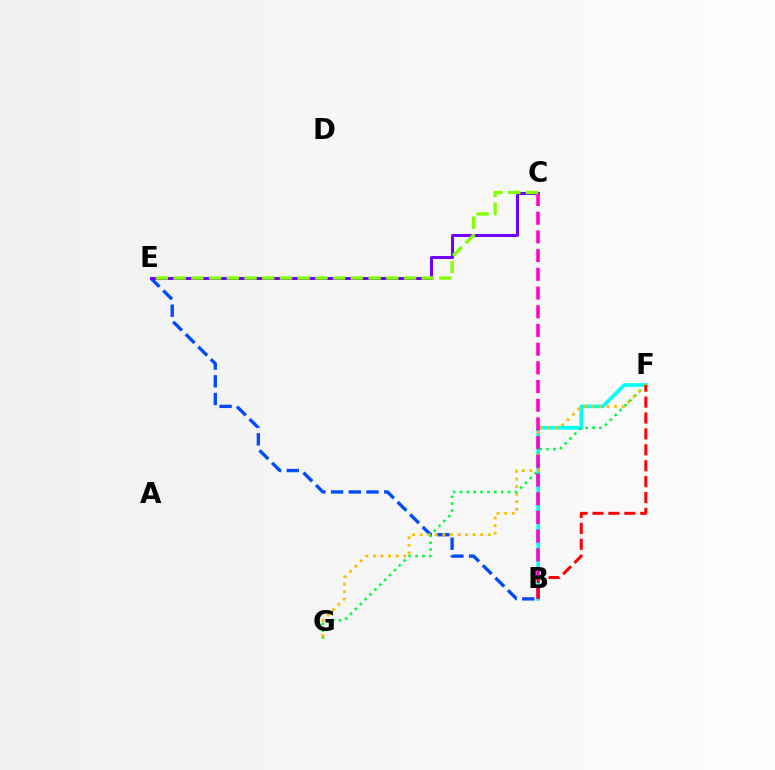{('B', 'E'): [{'color': '#004bff', 'line_style': 'dashed', 'thickness': 2.41}], ('B', 'F'): [{'color': '#00fff6', 'line_style': 'solid', 'thickness': 2.64}, {'color': '#ff0000', 'line_style': 'dashed', 'thickness': 2.16}], ('C', 'E'): [{'color': '#7200ff', 'line_style': 'solid', 'thickness': 2.17}, {'color': '#84ff00', 'line_style': 'dashed', 'thickness': 2.41}], ('F', 'G'): [{'color': '#00ff39', 'line_style': 'dotted', 'thickness': 1.86}, {'color': '#ffbd00', 'line_style': 'dotted', 'thickness': 2.05}], ('B', 'C'): [{'color': '#ff00cf', 'line_style': 'dashed', 'thickness': 2.54}]}